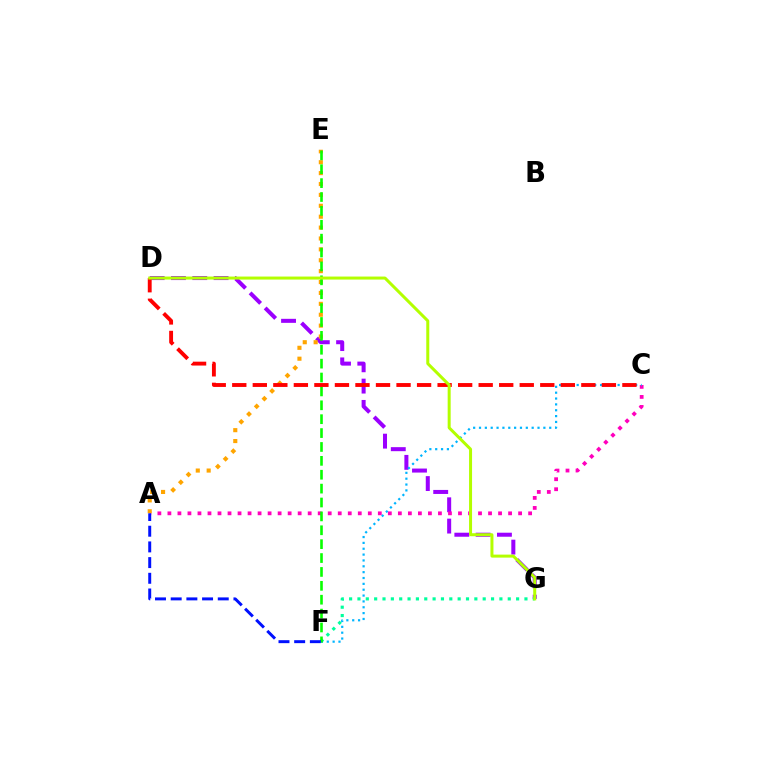{('D', 'G'): [{'color': '#9b00ff', 'line_style': 'dashed', 'thickness': 2.89}, {'color': '#b3ff00', 'line_style': 'solid', 'thickness': 2.16}], ('A', 'C'): [{'color': '#ff00bd', 'line_style': 'dotted', 'thickness': 2.72}], ('F', 'G'): [{'color': '#00ff9d', 'line_style': 'dotted', 'thickness': 2.27}], ('C', 'F'): [{'color': '#00b5ff', 'line_style': 'dotted', 'thickness': 1.59}], ('A', 'E'): [{'color': '#ffa500', 'line_style': 'dotted', 'thickness': 2.96}], ('E', 'F'): [{'color': '#08ff00', 'line_style': 'dashed', 'thickness': 1.89}], ('C', 'D'): [{'color': '#ff0000', 'line_style': 'dashed', 'thickness': 2.79}], ('A', 'F'): [{'color': '#0010ff', 'line_style': 'dashed', 'thickness': 2.13}]}